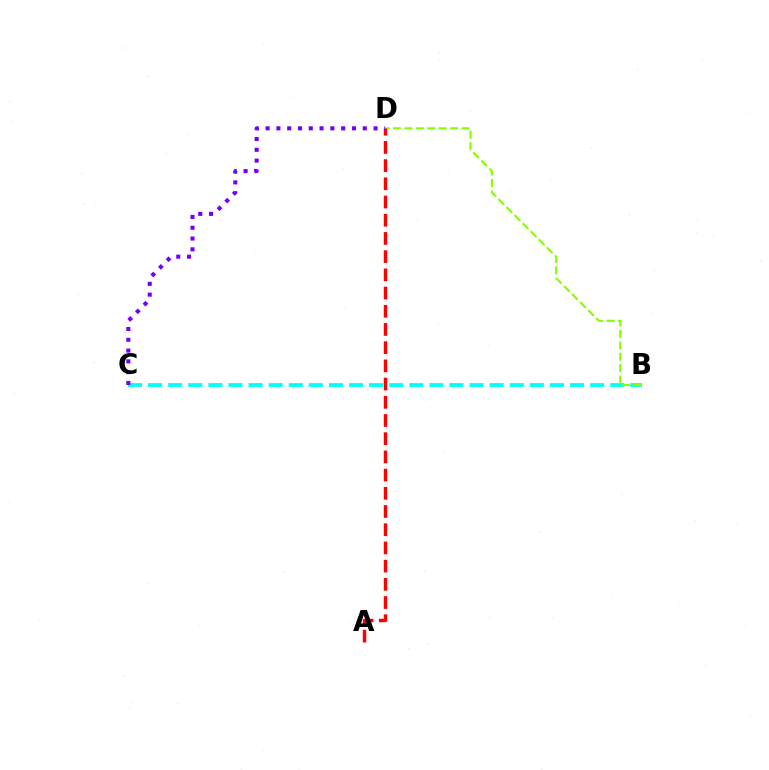{('B', 'C'): [{'color': '#00fff6', 'line_style': 'dashed', 'thickness': 2.73}], ('B', 'D'): [{'color': '#84ff00', 'line_style': 'dashed', 'thickness': 1.55}], ('A', 'D'): [{'color': '#ff0000', 'line_style': 'dashed', 'thickness': 2.47}], ('C', 'D'): [{'color': '#7200ff', 'line_style': 'dotted', 'thickness': 2.93}]}